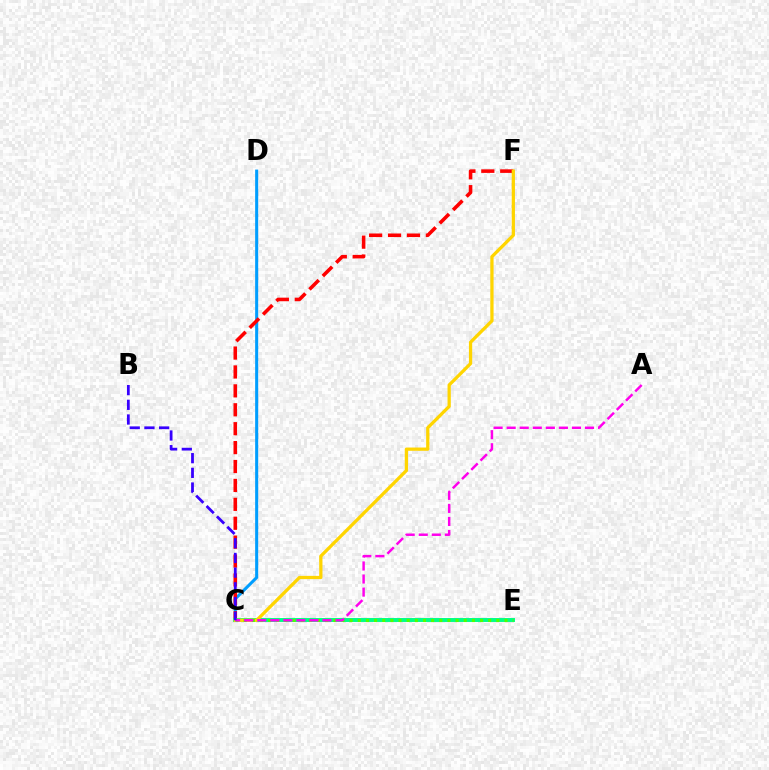{('C', 'D'): [{'color': '#009eff', 'line_style': 'solid', 'thickness': 2.19}], ('C', 'F'): [{'color': '#ff0000', 'line_style': 'dashed', 'thickness': 2.57}, {'color': '#ffd500', 'line_style': 'solid', 'thickness': 2.35}], ('C', 'E'): [{'color': '#00ff86', 'line_style': 'solid', 'thickness': 2.84}, {'color': '#4fff00', 'line_style': 'dotted', 'thickness': 2.21}], ('A', 'C'): [{'color': '#ff00ed', 'line_style': 'dashed', 'thickness': 1.77}], ('B', 'C'): [{'color': '#3700ff', 'line_style': 'dashed', 'thickness': 2.0}]}